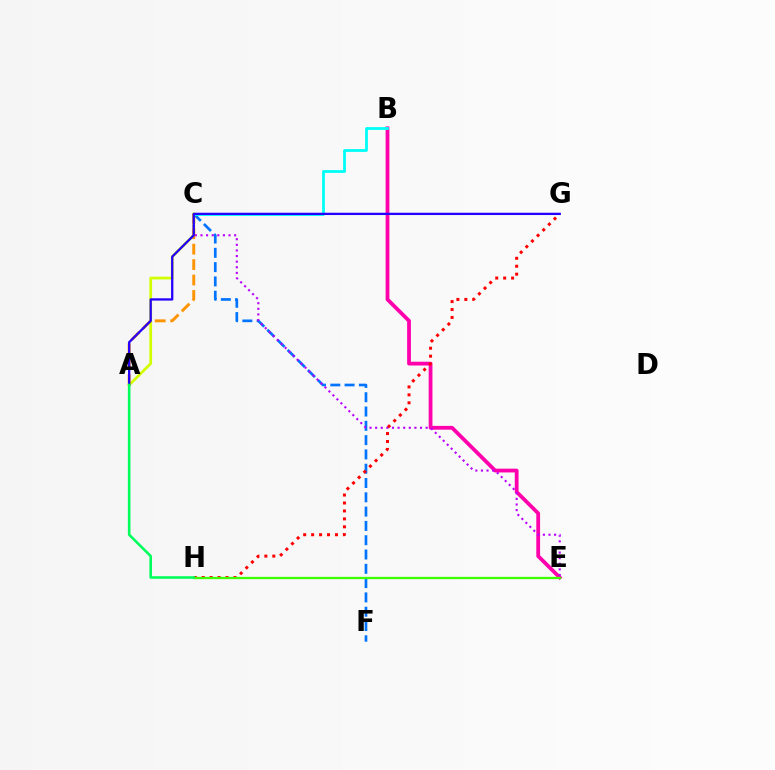{('A', 'C'): [{'color': '#d1ff00', 'line_style': 'solid', 'thickness': 1.98}, {'color': '#ff9400', 'line_style': 'dashed', 'thickness': 2.1}], ('C', 'F'): [{'color': '#0074ff', 'line_style': 'dashed', 'thickness': 1.94}], ('B', 'E'): [{'color': '#ff00ac', 'line_style': 'solid', 'thickness': 2.72}], ('C', 'E'): [{'color': '#b900ff', 'line_style': 'dotted', 'thickness': 1.52}], ('G', 'H'): [{'color': '#ff0000', 'line_style': 'dotted', 'thickness': 2.16}], ('B', 'C'): [{'color': '#00fff6', 'line_style': 'solid', 'thickness': 2.01}], ('A', 'G'): [{'color': '#2500ff', 'line_style': 'solid', 'thickness': 1.65}], ('E', 'H'): [{'color': '#3dff00', 'line_style': 'solid', 'thickness': 1.64}], ('A', 'H'): [{'color': '#00ff5c', 'line_style': 'solid', 'thickness': 1.88}]}